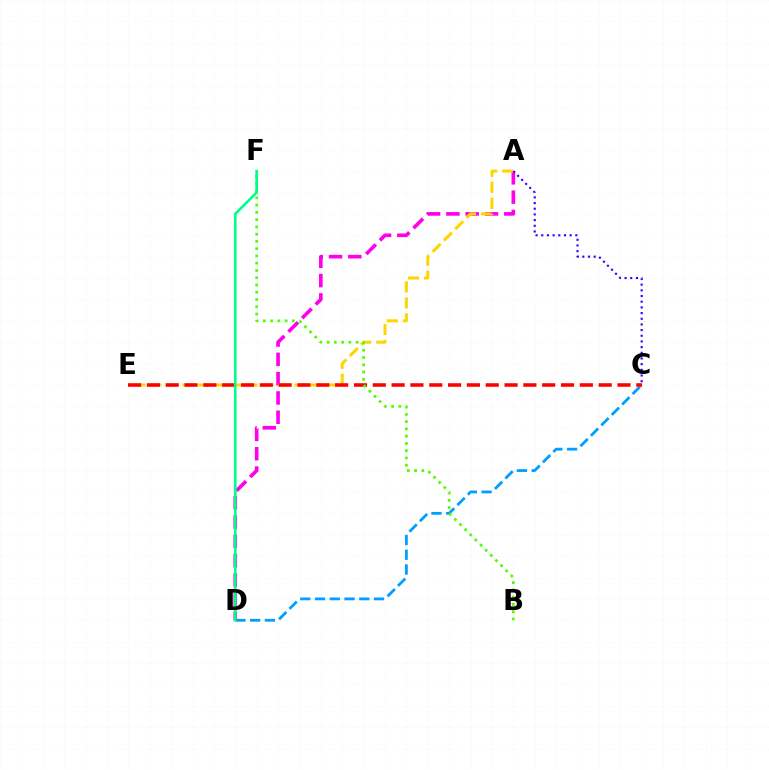{('C', 'D'): [{'color': '#009eff', 'line_style': 'dashed', 'thickness': 2.0}], ('A', 'D'): [{'color': '#ff00ed', 'line_style': 'dashed', 'thickness': 2.62}], ('A', 'E'): [{'color': '#ffd500', 'line_style': 'dashed', 'thickness': 2.17}], ('A', 'C'): [{'color': '#3700ff', 'line_style': 'dotted', 'thickness': 1.54}], ('C', 'E'): [{'color': '#ff0000', 'line_style': 'dashed', 'thickness': 2.56}], ('B', 'F'): [{'color': '#4fff00', 'line_style': 'dotted', 'thickness': 1.97}], ('D', 'F'): [{'color': '#00ff86', 'line_style': 'solid', 'thickness': 1.9}]}